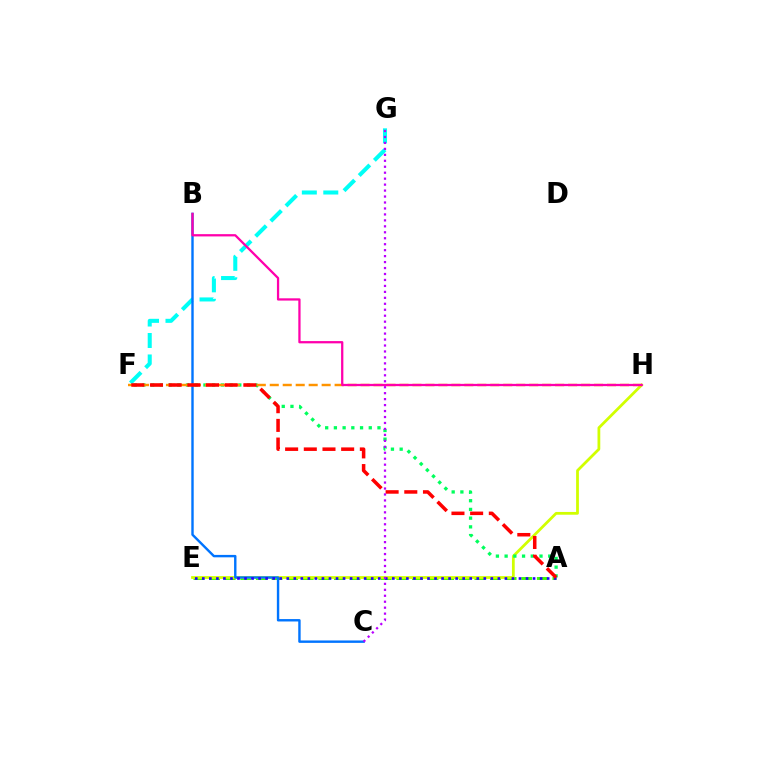{('A', 'E'): [{'color': '#3dff00', 'line_style': 'dashed', 'thickness': 2.12}, {'color': '#2500ff', 'line_style': 'dotted', 'thickness': 1.91}], ('F', 'G'): [{'color': '#00fff6', 'line_style': 'dashed', 'thickness': 2.91}], ('E', 'H'): [{'color': '#d1ff00', 'line_style': 'solid', 'thickness': 2.0}], ('B', 'C'): [{'color': '#0074ff', 'line_style': 'solid', 'thickness': 1.73}], ('A', 'F'): [{'color': '#00ff5c', 'line_style': 'dotted', 'thickness': 2.37}, {'color': '#ff0000', 'line_style': 'dashed', 'thickness': 2.54}], ('F', 'H'): [{'color': '#ff9400', 'line_style': 'dashed', 'thickness': 1.76}], ('C', 'G'): [{'color': '#b900ff', 'line_style': 'dotted', 'thickness': 1.62}], ('B', 'H'): [{'color': '#ff00ac', 'line_style': 'solid', 'thickness': 1.63}]}